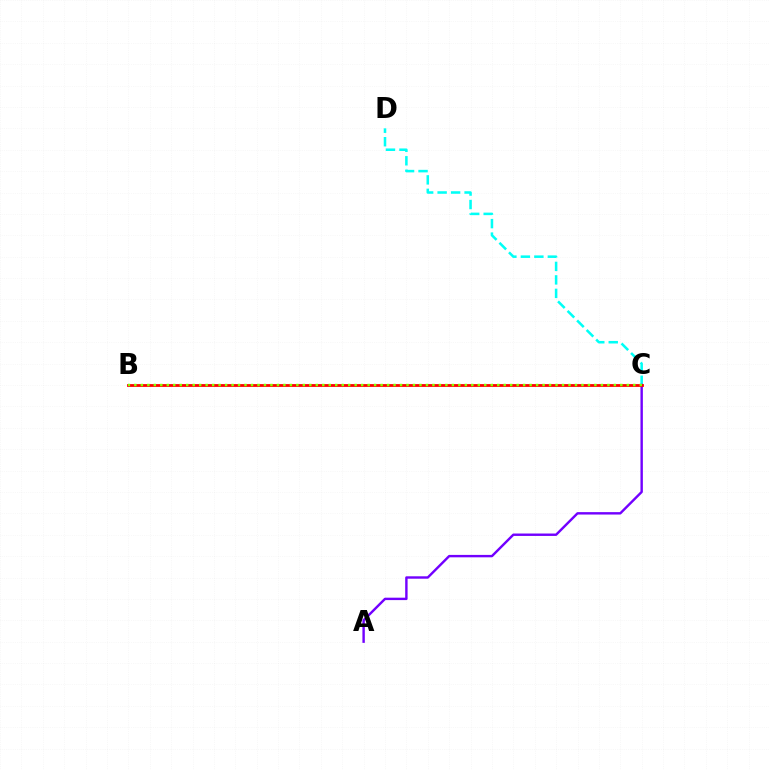{('C', 'D'): [{'color': '#00fff6', 'line_style': 'dashed', 'thickness': 1.83}], ('A', 'C'): [{'color': '#7200ff', 'line_style': 'solid', 'thickness': 1.74}], ('B', 'C'): [{'color': '#ff0000', 'line_style': 'solid', 'thickness': 2.01}, {'color': '#84ff00', 'line_style': 'dotted', 'thickness': 1.76}]}